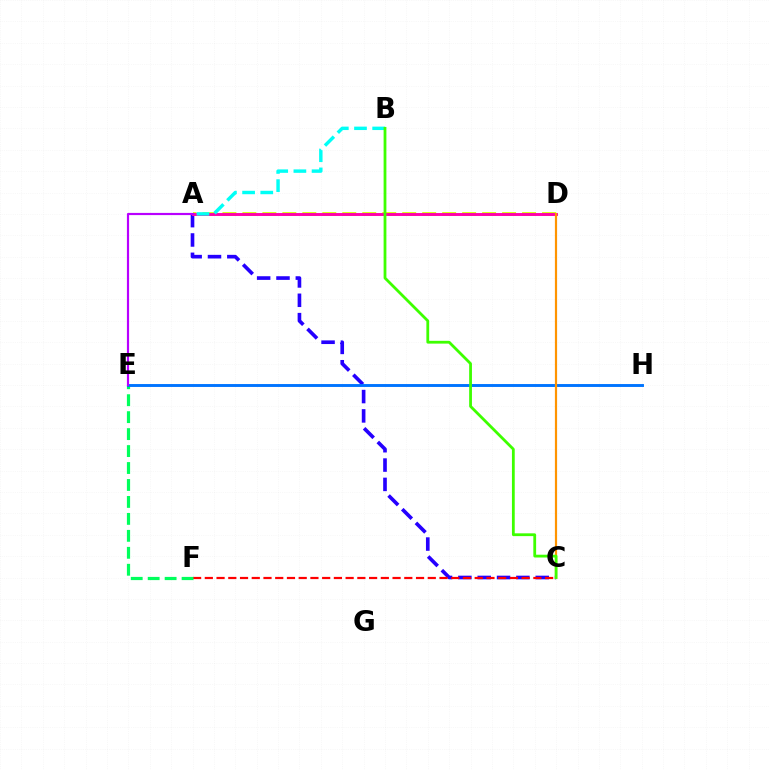{('A', 'C'): [{'color': '#2500ff', 'line_style': 'dashed', 'thickness': 2.63}], ('C', 'F'): [{'color': '#ff0000', 'line_style': 'dashed', 'thickness': 1.59}], ('A', 'D'): [{'color': '#d1ff00', 'line_style': 'dashed', 'thickness': 2.71}, {'color': '#ff00ac', 'line_style': 'solid', 'thickness': 2.09}], ('E', 'F'): [{'color': '#00ff5c', 'line_style': 'dashed', 'thickness': 2.3}], ('E', 'H'): [{'color': '#0074ff', 'line_style': 'solid', 'thickness': 2.09}], ('C', 'D'): [{'color': '#ff9400', 'line_style': 'solid', 'thickness': 1.59}], ('A', 'E'): [{'color': '#b900ff', 'line_style': 'solid', 'thickness': 1.57}], ('A', 'B'): [{'color': '#00fff6', 'line_style': 'dashed', 'thickness': 2.47}], ('B', 'C'): [{'color': '#3dff00', 'line_style': 'solid', 'thickness': 2.01}]}